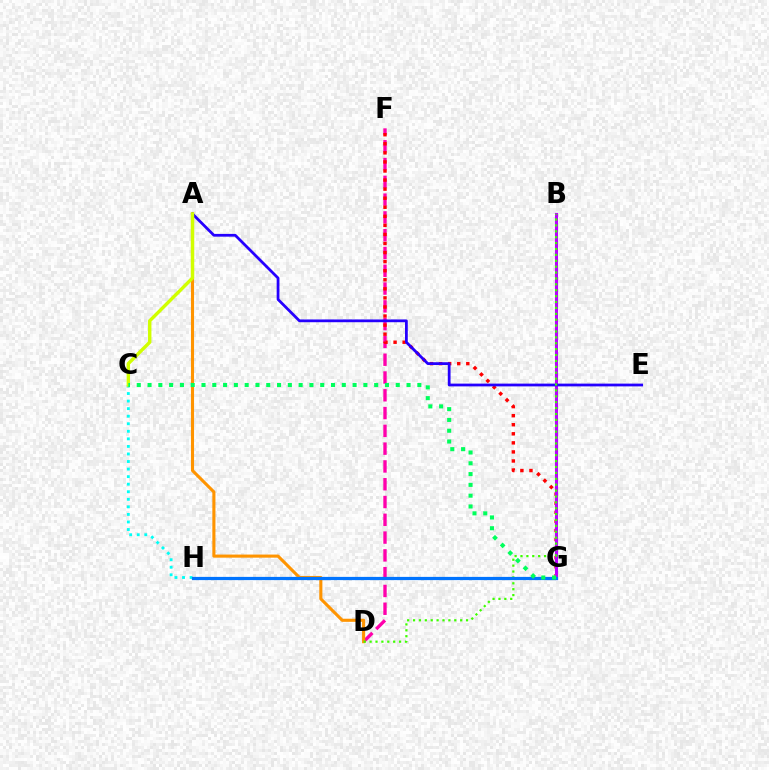{('D', 'F'): [{'color': '#ff00ac', 'line_style': 'dashed', 'thickness': 2.42}], ('C', 'H'): [{'color': '#00fff6', 'line_style': 'dotted', 'thickness': 2.05}], ('F', 'G'): [{'color': '#ff0000', 'line_style': 'dotted', 'thickness': 2.46}], ('B', 'G'): [{'color': '#b900ff', 'line_style': 'solid', 'thickness': 2.22}], ('A', 'D'): [{'color': '#ff9400', 'line_style': 'solid', 'thickness': 2.23}], ('A', 'E'): [{'color': '#2500ff', 'line_style': 'solid', 'thickness': 1.99}], ('B', 'D'): [{'color': '#3dff00', 'line_style': 'dotted', 'thickness': 1.6}], ('A', 'C'): [{'color': '#d1ff00', 'line_style': 'solid', 'thickness': 2.45}], ('G', 'H'): [{'color': '#0074ff', 'line_style': 'solid', 'thickness': 2.32}], ('C', 'G'): [{'color': '#00ff5c', 'line_style': 'dotted', 'thickness': 2.93}]}